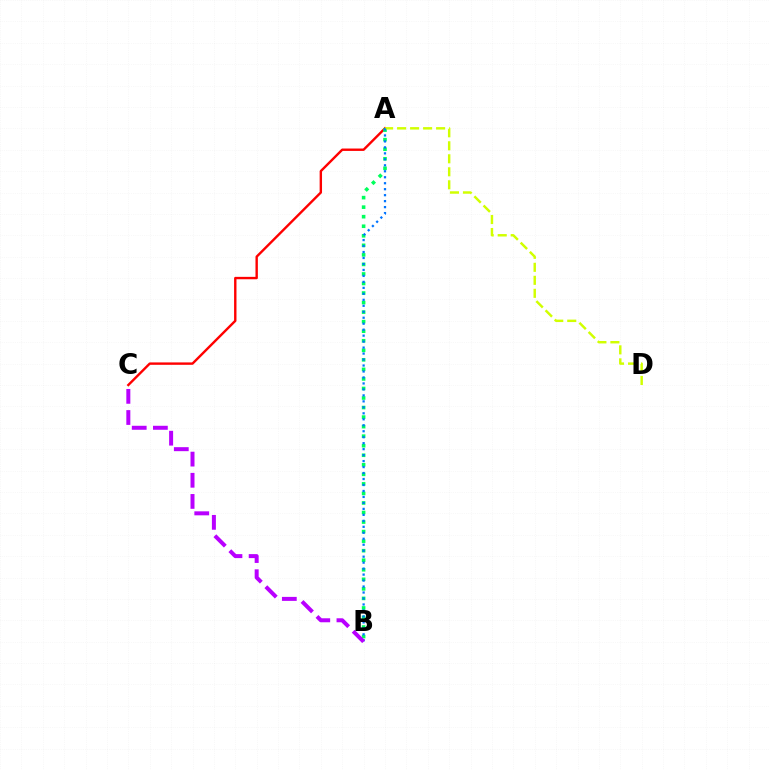{('A', 'C'): [{'color': '#ff0000', 'line_style': 'solid', 'thickness': 1.72}], ('A', 'B'): [{'color': '#00ff5c', 'line_style': 'dotted', 'thickness': 2.59}, {'color': '#0074ff', 'line_style': 'dotted', 'thickness': 1.62}], ('A', 'D'): [{'color': '#d1ff00', 'line_style': 'dashed', 'thickness': 1.77}], ('B', 'C'): [{'color': '#b900ff', 'line_style': 'dashed', 'thickness': 2.87}]}